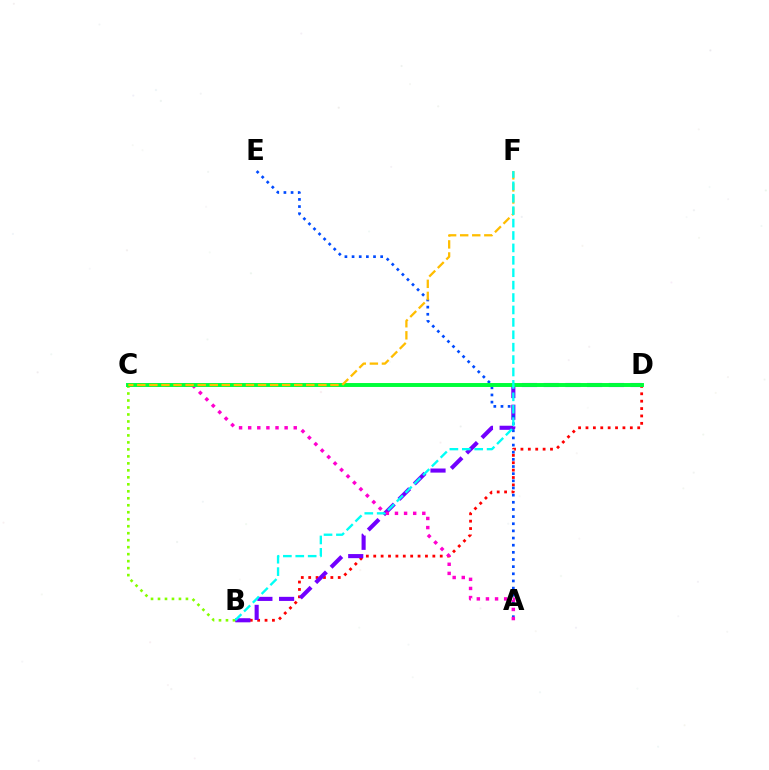{('B', 'D'): [{'color': '#ff0000', 'line_style': 'dotted', 'thickness': 2.01}, {'color': '#7200ff', 'line_style': 'dashed', 'thickness': 2.95}], ('B', 'C'): [{'color': '#84ff00', 'line_style': 'dotted', 'thickness': 1.9}], ('A', 'E'): [{'color': '#004bff', 'line_style': 'dotted', 'thickness': 1.94}], ('A', 'C'): [{'color': '#ff00cf', 'line_style': 'dotted', 'thickness': 2.48}], ('C', 'D'): [{'color': '#00ff39', 'line_style': 'solid', 'thickness': 2.83}], ('C', 'F'): [{'color': '#ffbd00', 'line_style': 'dashed', 'thickness': 1.64}], ('B', 'F'): [{'color': '#00fff6', 'line_style': 'dashed', 'thickness': 1.69}]}